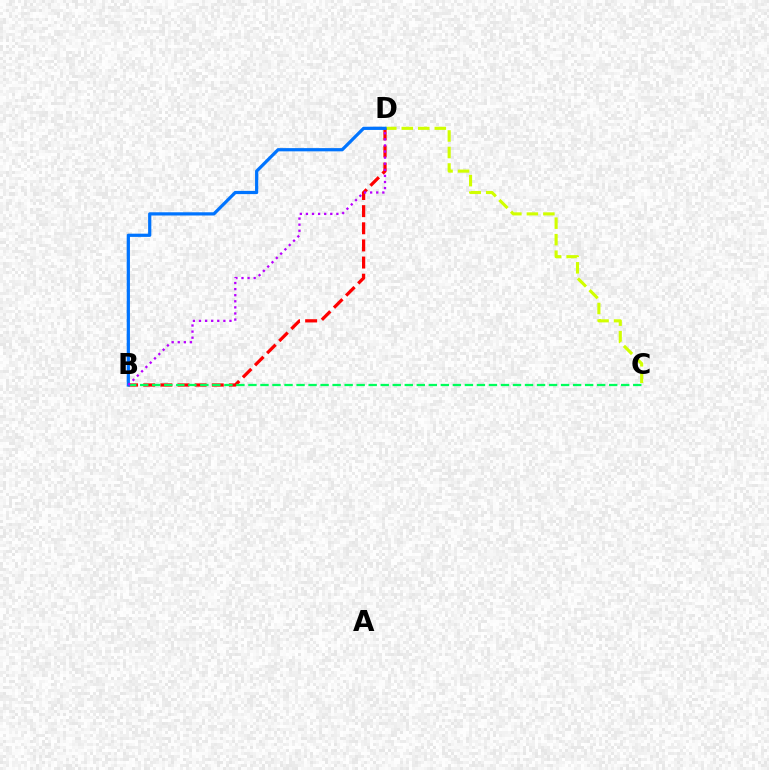{('C', 'D'): [{'color': '#d1ff00', 'line_style': 'dashed', 'thickness': 2.24}], ('B', 'D'): [{'color': '#ff0000', 'line_style': 'dashed', 'thickness': 2.33}, {'color': '#0074ff', 'line_style': 'solid', 'thickness': 2.32}, {'color': '#b900ff', 'line_style': 'dotted', 'thickness': 1.65}], ('B', 'C'): [{'color': '#00ff5c', 'line_style': 'dashed', 'thickness': 1.63}]}